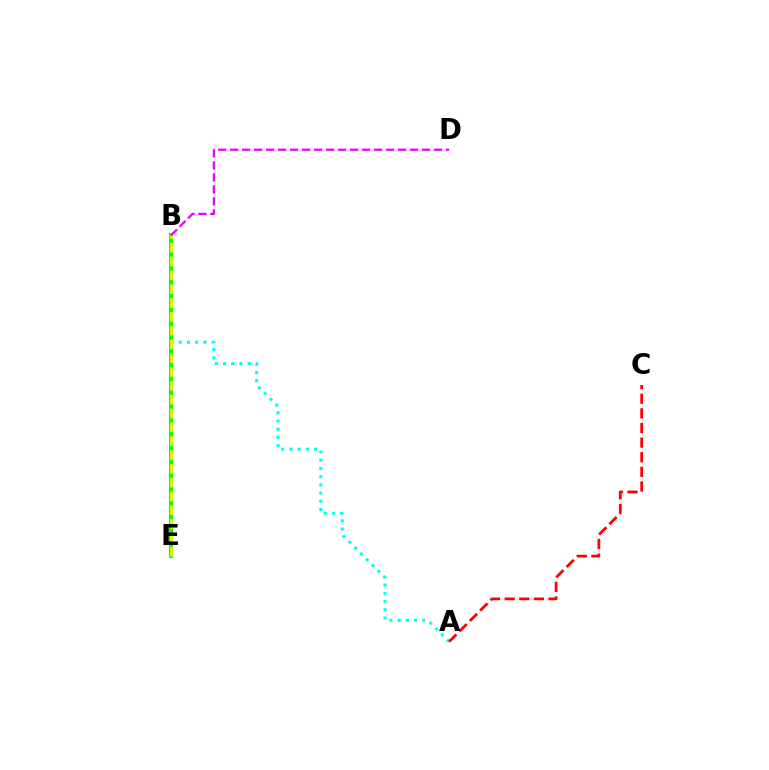{('B', 'E'): [{'color': '#0010ff', 'line_style': 'solid', 'thickness': 1.68}, {'color': '#08ff00', 'line_style': 'solid', 'thickness': 2.91}, {'color': '#fcf500', 'line_style': 'dashed', 'thickness': 1.88}], ('A', 'B'): [{'color': '#00fff6', 'line_style': 'dotted', 'thickness': 2.23}], ('A', 'C'): [{'color': '#ff0000', 'line_style': 'dashed', 'thickness': 1.99}], ('B', 'D'): [{'color': '#ee00ff', 'line_style': 'dashed', 'thickness': 1.63}]}